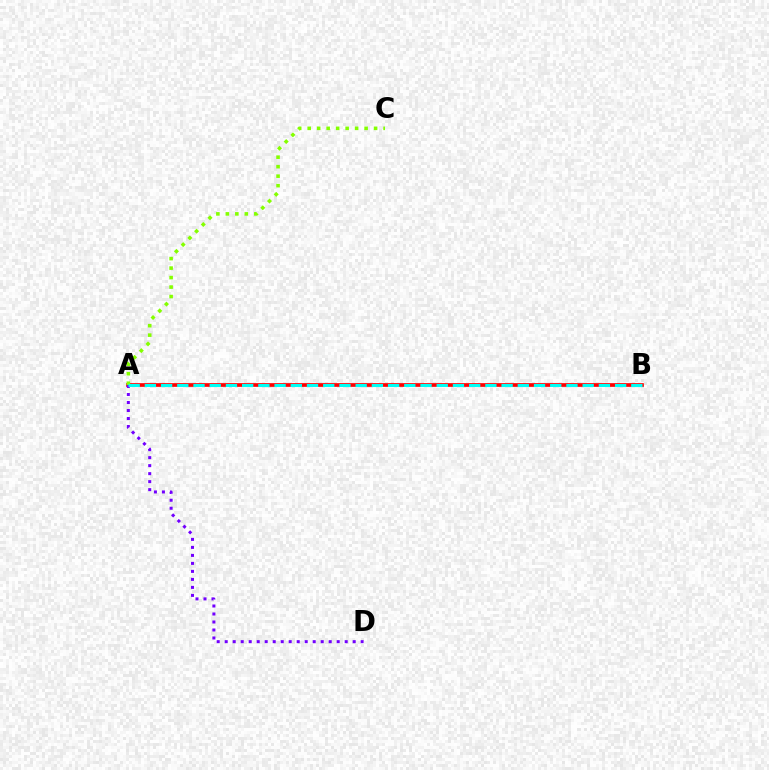{('A', 'B'): [{'color': '#ff0000', 'line_style': 'solid', 'thickness': 2.65}, {'color': '#00fff6', 'line_style': 'dashed', 'thickness': 2.2}], ('A', 'C'): [{'color': '#84ff00', 'line_style': 'dotted', 'thickness': 2.58}], ('A', 'D'): [{'color': '#7200ff', 'line_style': 'dotted', 'thickness': 2.17}]}